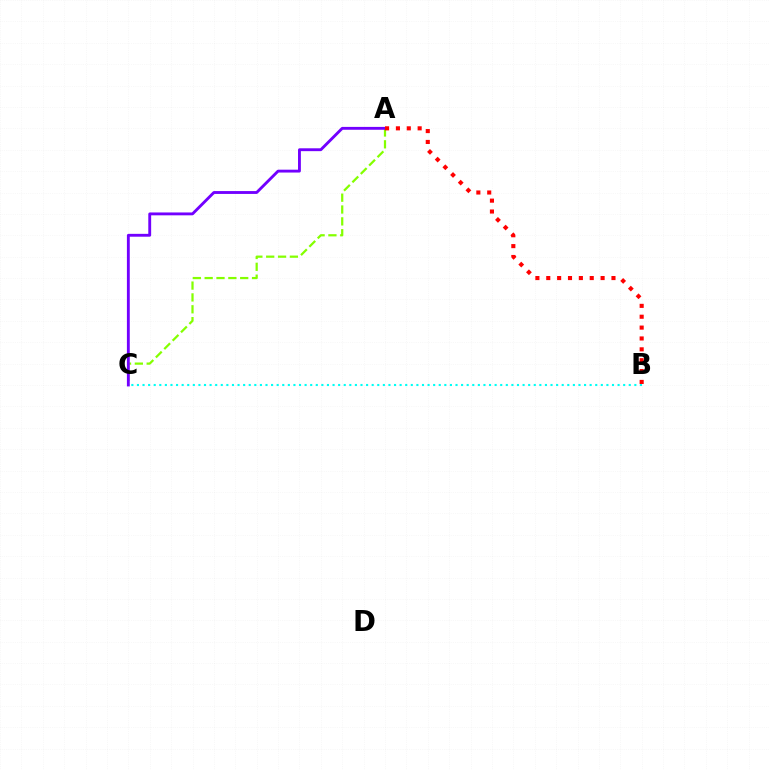{('A', 'C'): [{'color': '#84ff00', 'line_style': 'dashed', 'thickness': 1.61}, {'color': '#7200ff', 'line_style': 'solid', 'thickness': 2.06}], ('B', 'C'): [{'color': '#00fff6', 'line_style': 'dotted', 'thickness': 1.52}], ('A', 'B'): [{'color': '#ff0000', 'line_style': 'dotted', 'thickness': 2.95}]}